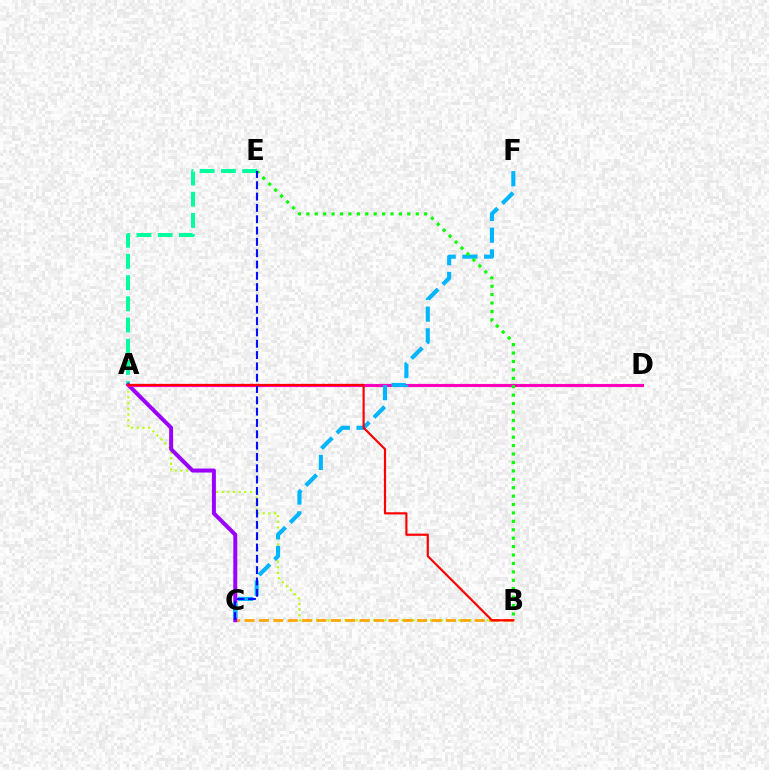{('A', 'E'): [{'color': '#00ff9d', 'line_style': 'dashed', 'thickness': 2.88}], ('A', 'B'): [{'color': '#b3ff00', 'line_style': 'dotted', 'thickness': 1.54}, {'color': '#ff0000', 'line_style': 'solid', 'thickness': 1.56}], ('B', 'C'): [{'color': '#ffa500', 'line_style': 'dashed', 'thickness': 1.95}], ('A', 'C'): [{'color': '#9b00ff', 'line_style': 'solid', 'thickness': 2.87}], ('A', 'D'): [{'color': '#ff00bd', 'line_style': 'solid', 'thickness': 2.25}], ('C', 'F'): [{'color': '#00b5ff', 'line_style': 'dashed', 'thickness': 2.96}], ('B', 'E'): [{'color': '#08ff00', 'line_style': 'dotted', 'thickness': 2.29}], ('C', 'E'): [{'color': '#0010ff', 'line_style': 'dashed', 'thickness': 1.54}]}